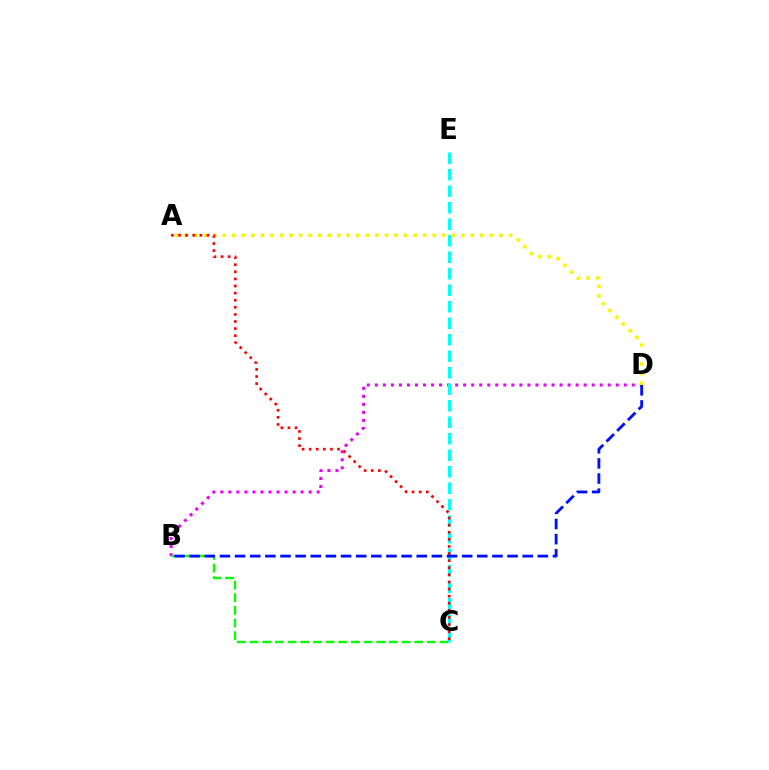{('B', 'D'): [{'color': '#ee00ff', 'line_style': 'dotted', 'thickness': 2.18}, {'color': '#0010ff', 'line_style': 'dashed', 'thickness': 2.06}], ('B', 'C'): [{'color': '#08ff00', 'line_style': 'dashed', 'thickness': 1.72}], ('A', 'D'): [{'color': '#fcf500', 'line_style': 'dotted', 'thickness': 2.59}], ('C', 'E'): [{'color': '#00fff6', 'line_style': 'dashed', 'thickness': 2.24}], ('A', 'C'): [{'color': '#ff0000', 'line_style': 'dotted', 'thickness': 1.93}]}